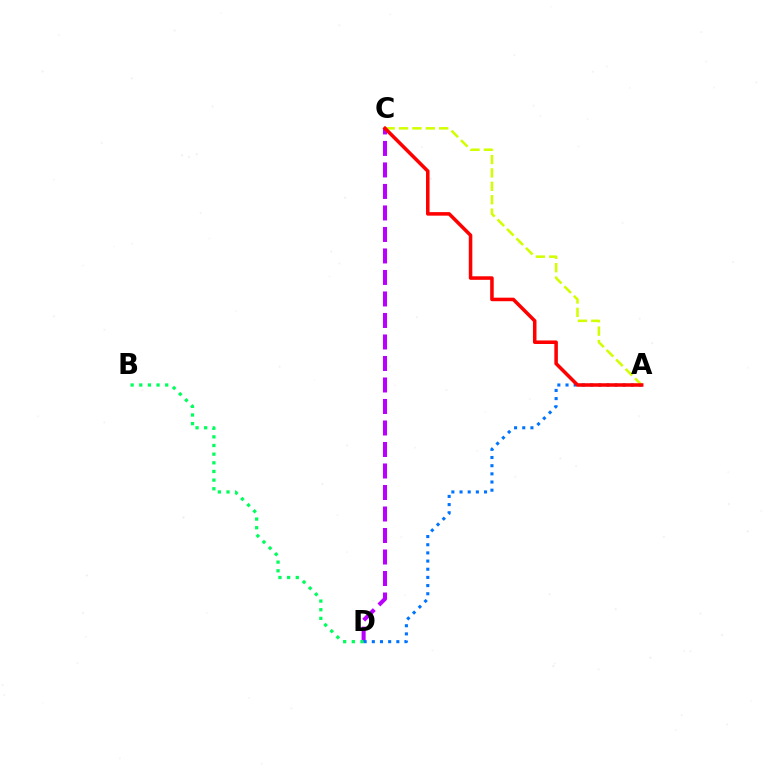{('C', 'D'): [{'color': '#b900ff', 'line_style': 'dashed', 'thickness': 2.92}], ('B', 'D'): [{'color': '#00ff5c', 'line_style': 'dotted', 'thickness': 2.35}], ('A', 'D'): [{'color': '#0074ff', 'line_style': 'dotted', 'thickness': 2.22}], ('A', 'C'): [{'color': '#d1ff00', 'line_style': 'dashed', 'thickness': 1.82}, {'color': '#ff0000', 'line_style': 'solid', 'thickness': 2.55}]}